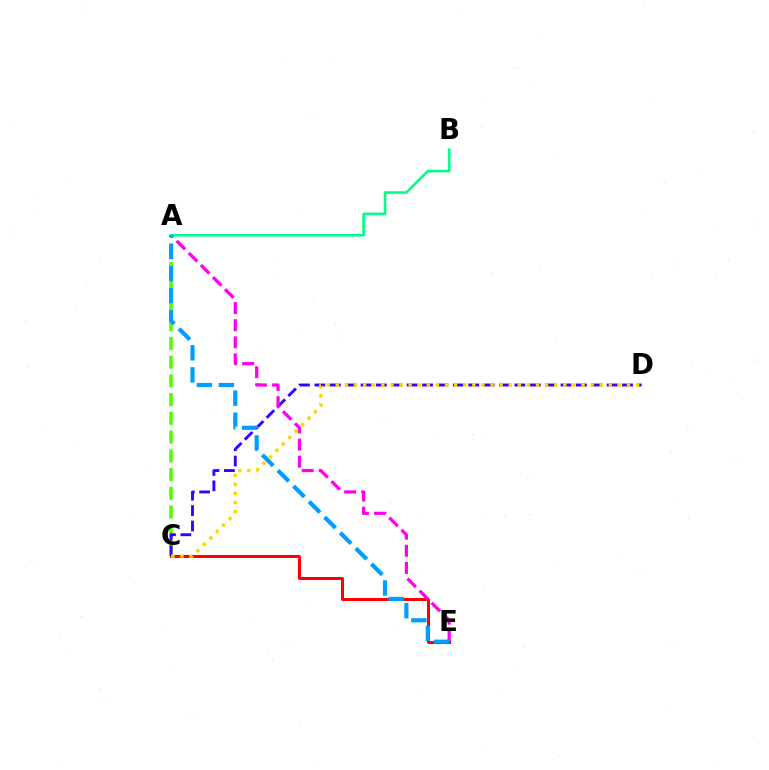{('A', 'C'): [{'color': '#4fff00', 'line_style': 'dashed', 'thickness': 2.54}], ('C', 'E'): [{'color': '#ff0000', 'line_style': 'solid', 'thickness': 2.15}], ('C', 'D'): [{'color': '#3700ff', 'line_style': 'dashed', 'thickness': 2.09}, {'color': '#ffd500', 'line_style': 'dotted', 'thickness': 2.47}], ('A', 'E'): [{'color': '#ff00ed', 'line_style': 'dashed', 'thickness': 2.32}, {'color': '#009eff', 'line_style': 'dashed', 'thickness': 2.99}], ('A', 'B'): [{'color': '#00ff86', 'line_style': 'solid', 'thickness': 1.88}]}